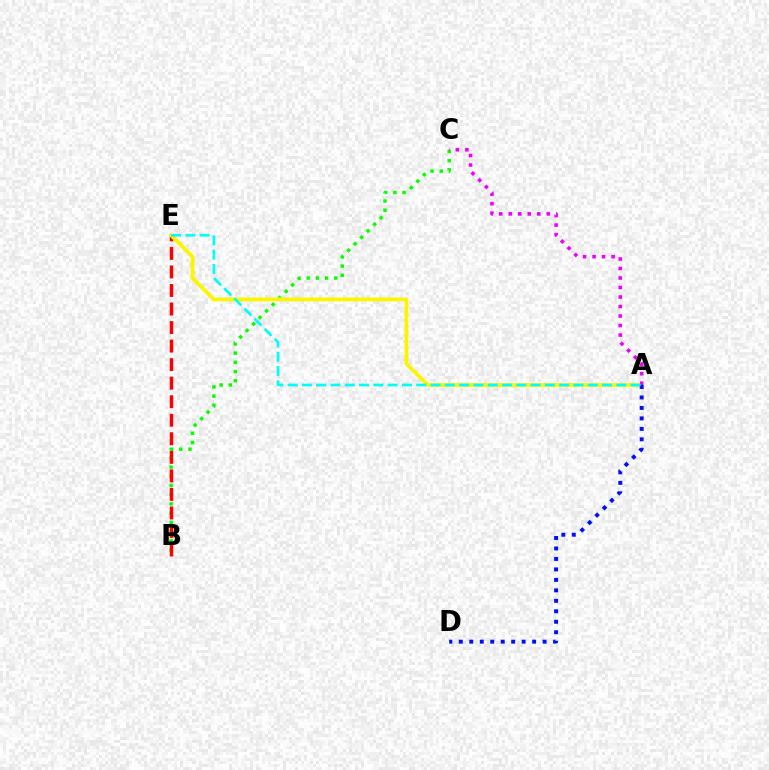{('B', 'C'): [{'color': '#08ff00', 'line_style': 'dotted', 'thickness': 2.5}], ('B', 'E'): [{'color': '#ff0000', 'line_style': 'dashed', 'thickness': 2.52}], ('A', 'E'): [{'color': '#fcf500', 'line_style': 'solid', 'thickness': 2.75}, {'color': '#00fff6', 'line_style': 'dashed', 'thickness': 1.94}], ('A', 'C'): [{'color': '#ee00ff', 'line_style': 'dotted', 'thickness': 2.58}], ('A', 'D'): [{'color': '#0010ff', 'line_style': 'dotted', 'thickness': 2.85}]}